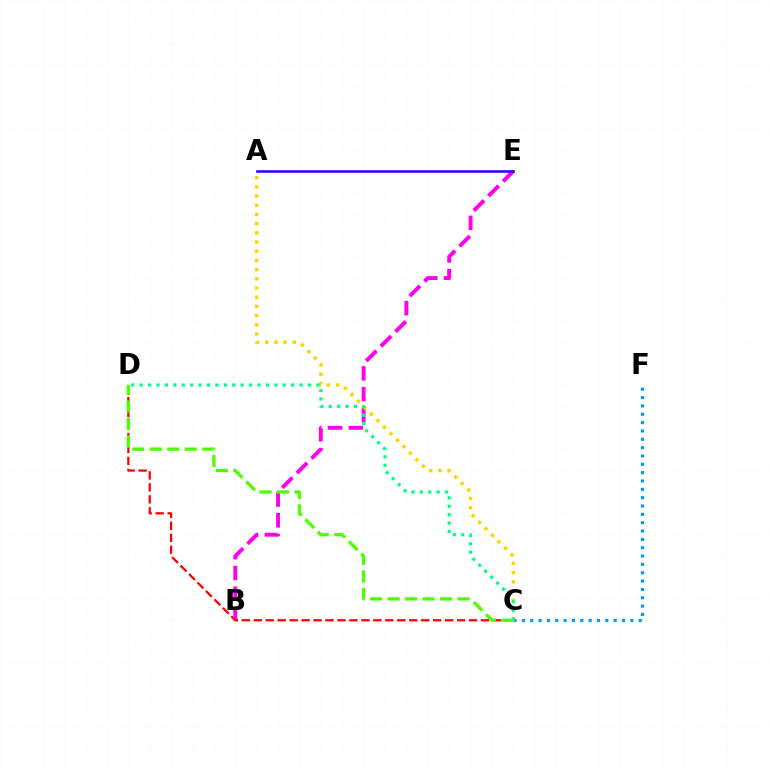{('B', 'E'): [{'color': '#ff00ed', 'line_style': 'dashed', 'thickness': 2.82}], ('A', 'E'): [{'color': '#3700ff', 'line_style': 'solid', 'thickness': 1.88}], ('C', 'F'): [{'color': '#009eff', 'line_style': 'dotted', 'thickness': 2.27}], ('A', 'C'): [{'color': '#ffd500', 'line_style': 'dotted', 'thickness': 2.5}], ('C', 'D'): [{'color': '#ff0000', 'line_style': 'dashed', 'thickness': 1.62}, {'color': '#4fff00', 'line_style': 'dashed', 'thickness': 2.38}, {'color': '#00ff86', 'line_style': 'dotted', 'thickness': 2.29}]}